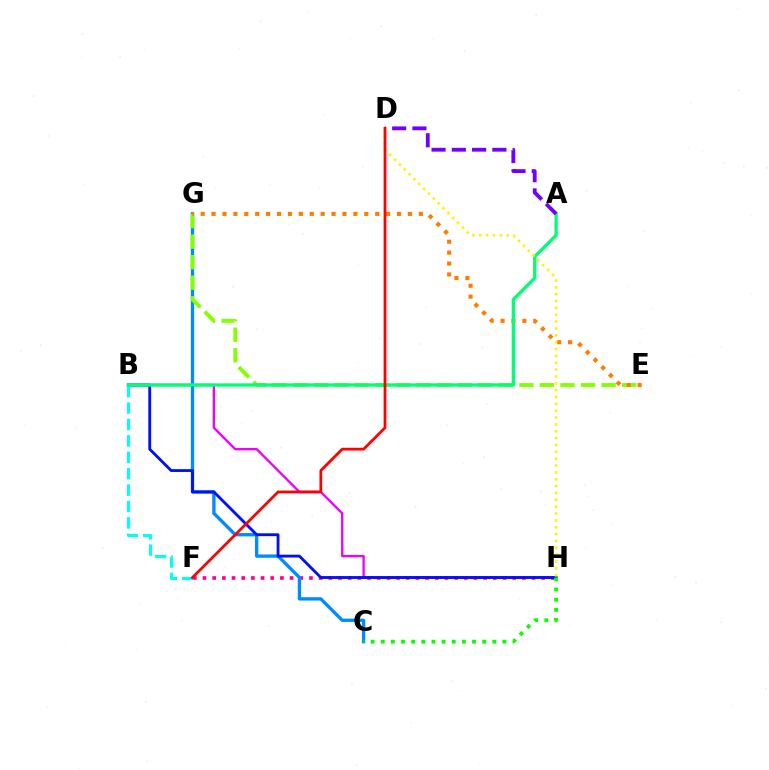{('F', 'H'): [{'color': '#ff0094', 'line_style': 'dotted', 'thickness': 2.63}], ('B', 'H'): [{'color': '#ee00ff', 'line_style': 'solid', 'thickness': 1.68}, {'color': '#0010ff', 'line_style': 'solid', 'thickness': 2.05}], ('C', 'G'): [{'color': '#008cff', 'line_style': 'solid', 'thickness': 2.39}], ('E', 'G'): [{'color': '#84ff00', 'line_style': 'dashed', 'thickness': 2.79}, {'color': '#ff7c00', 'line_style': 'dotted', 'thickness': 2.96}], ('B', 'F'): [{'color': '#00fff6', 'line_style': 'dashed', 'thickness': 2.23}], ('C', 'H'): [{'color': '#08ff00', 'line_style': 'dotted', 'thickness': 2.76}], ('A', 'B'): [{'color': '#00ff74', 'line_style': 'solid', 'thickness': 2.38}], ('A', 'D'): [{'color': '#7200ff', 'line_style': 'dashed', 'thickness': 2.75}], ('D', 'H'): [{'color': '#fcf500', 'line_style': 'dotted', 'thickness': 1.86}], ('D', 'F'): [{'color': '#ff0000', 'line_style': 'solid', 'thickness': 1.99}]}